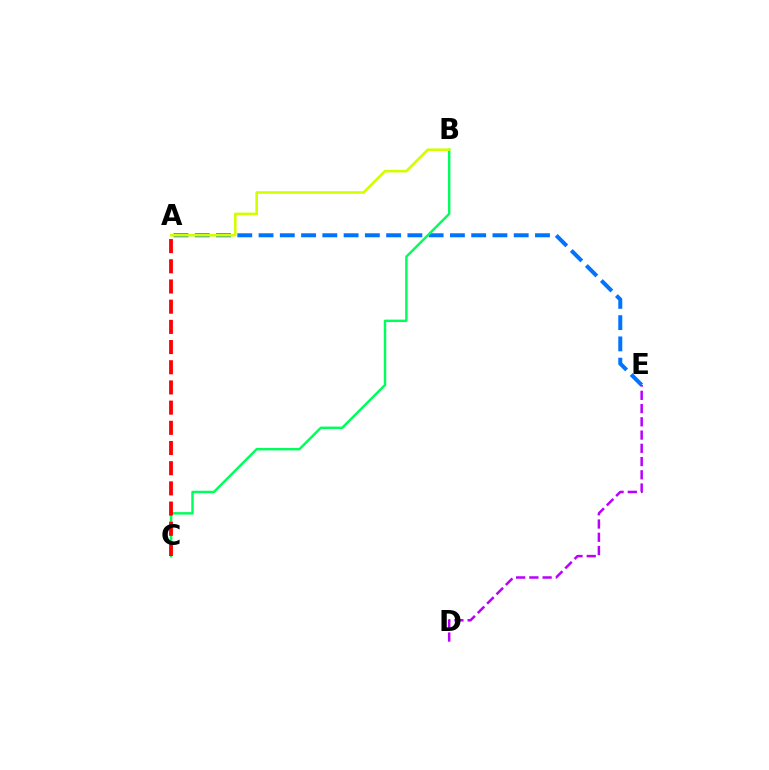{('D', 'E'): [{'color': '#b900ff', 'line_style': 'dashed', 'thickness': 1.8}], ('A', 'E'): [{'color': '#0074ff', 'line_style': 'dashed', 'thickness': 2.89}], ('B', 'C'): [{'color': '#00ff5c', 'line_style': 'solid', 'thickness': 1.76}], ('A', 'C'): [{'color': '#ff0000', 'line_style': 'dashed', 'thickness': 2.74}], ('A', 'B'): [{'color': '#d1ff00', 'line_style': 'solid', 'thickness': 1.87}]}